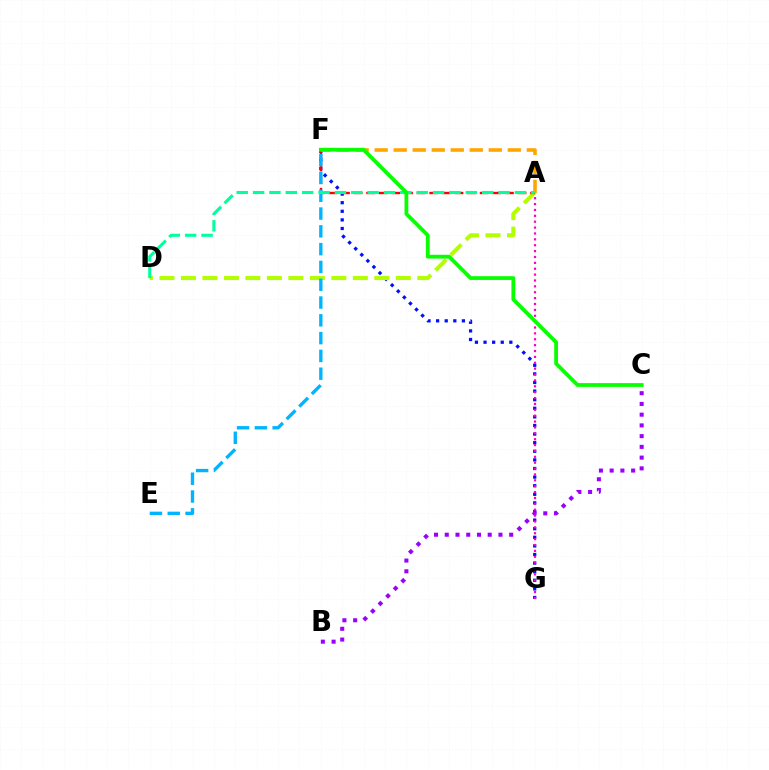{('F', 'G'): [{'color': '#0010ff', 'line_style': 'dotted', 'thickness': 2.34}], ('B', 'C'): [{'color': '#9b00ff', 'line_style': 'dotted', 'thickness': 2.92}], ('A', 'G'): [{'color': '#ff00bd', 'line_style': 'dotted', 'thickness': 1.6}], ('A', 'D'): [{'color': '#b3ff00', 'line_style': 'dashed', 'thickness': 2.92}, {'color': '#00ff9d', 'line_style': 'dashed', 'thickness': 2.22}], ('A', 'F'): [{'color': '#ff0000', 'line_style': 'dashed', 'thickness': 1.71}, {'color': '#ffa500', 'line_style': 'dashed', 'thickness': 2.58}], ('E', 'F'): [{'color': '#00b5ff', 'line_style': 'dashed', 'thickness': 2.42}], ('C', 'F'): [{'color': '#08ff00', 'line_style': 'solid', 'thickness': 2.73}]}